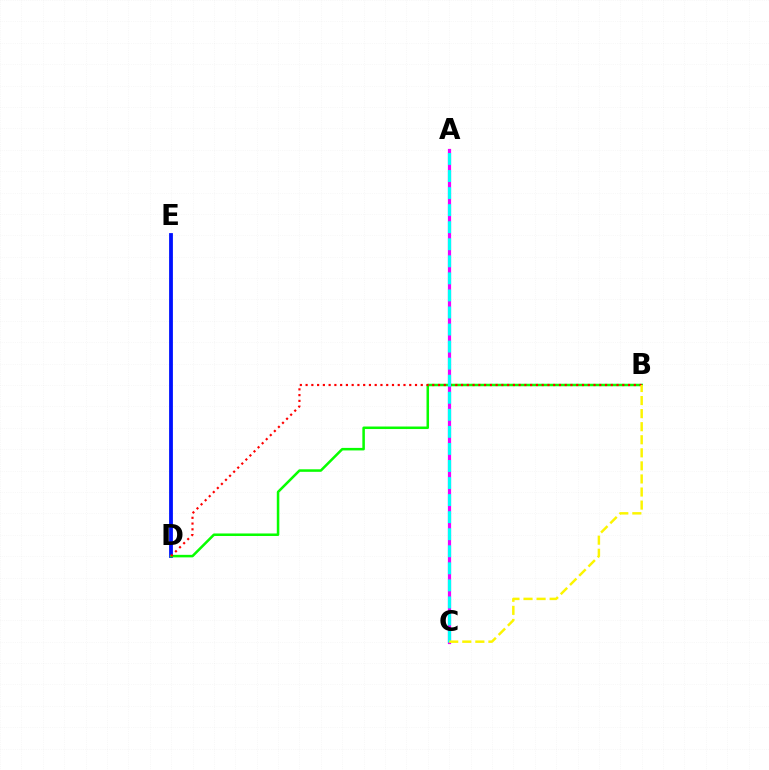{('D', 'E'): [{'color': '#0010ff', 'line_style': 'solid', 'thickness': 2.74}], ('A', 'C'): [{'color': '#ee00ff', 'line_style': 'solid', 'thickness': 2.31}, {'color': '#00fff6', 'line_style': 'dashed', 'thickness': 2.32}], ('B', 'D'): [{'color': '#08ff00', 'line_style': 'solid', 'thickness': 1.82}, {'color': '#ff0000', 'line_style': 'dotted', 'thickness': 1.56}], ('B', 'C'): [{'color': '#fcf500', 'line_style': 'dashed', 'thickness': 1.78}]}